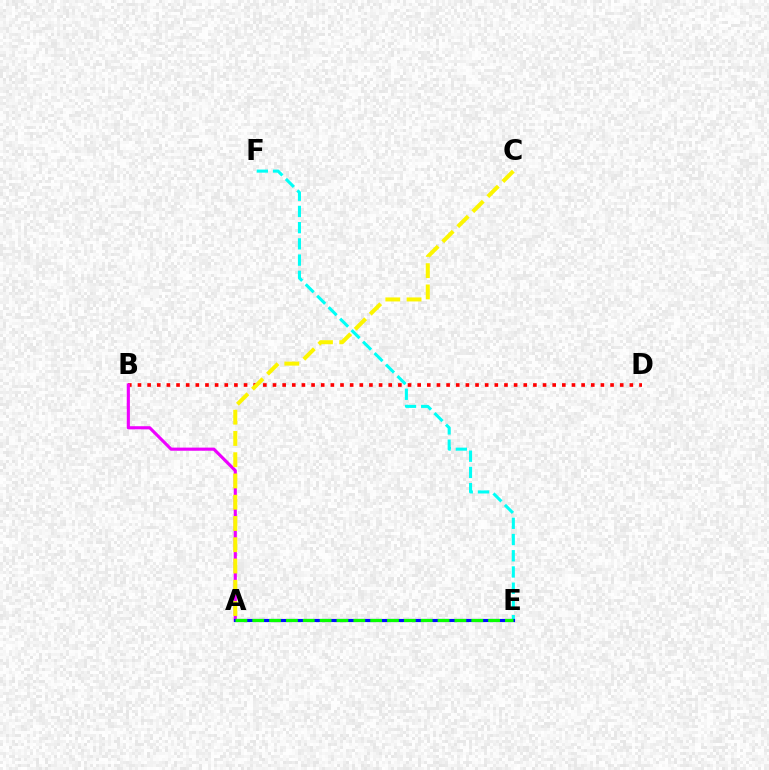{('E', 'F'): [{'color': '#00fff6', 'line_style': 'dashed', 'thickness': 2.2}], ('B', 'D'): [{'color': '#ff0000', 'line_style': 'dotted', 'thickness': 2.62}], ('A', 'B'): [{'color': '#ee00ff', 'line_style': 'solid', 'thickness': 2.25}], ('A', 'E'): [{'color': '#0010ff', 'line_style': 'solid', 'thickness': 2.25}, {'color': '#08ff00', 'line_style': 'dashed', 'thickness': 2.29}], ('A', 'C'): [{'color': '#fcf500', 'line_style': 'dashed', 'thickness': 2.89}]}